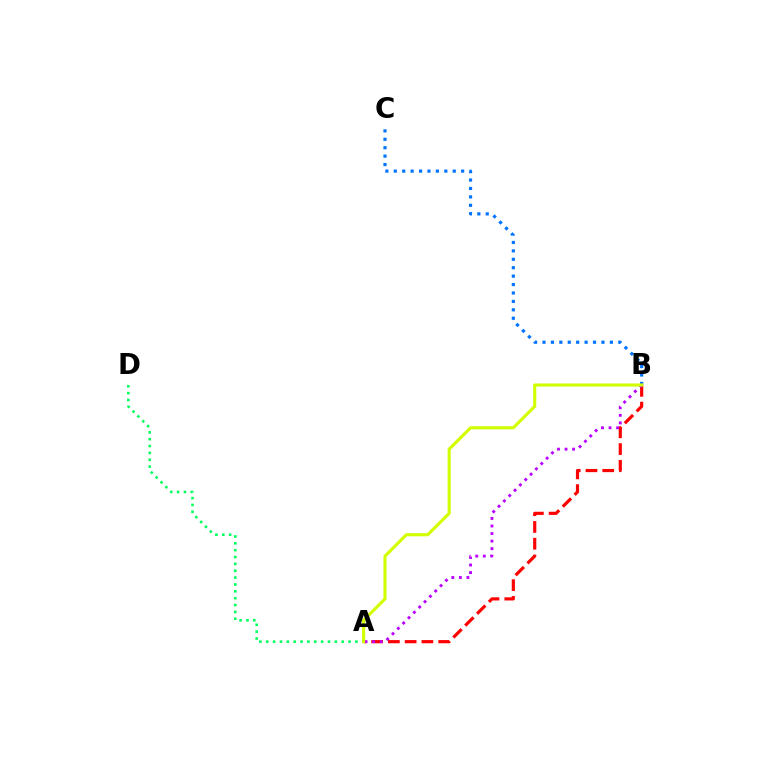{('A', 'B'): [{'color': '#ff0000', 'line_style': 'dashed', 'thickness': 2.28}, {'color': '#b900ff', 'line_style': 'dotted', 'thickness': 2.05}, {'color': '#d1ff00', 'line_style': 'solid', 'thickness': 2.24}], ('A', 'D'): [{'color': '#00ff5c', 'line_style': 'dotted', 'thickness': 1.86}], ('B', 'C'): [{'color': '#0074ff', 'line_style': 'dotted', 'thickness': 2.29}]}